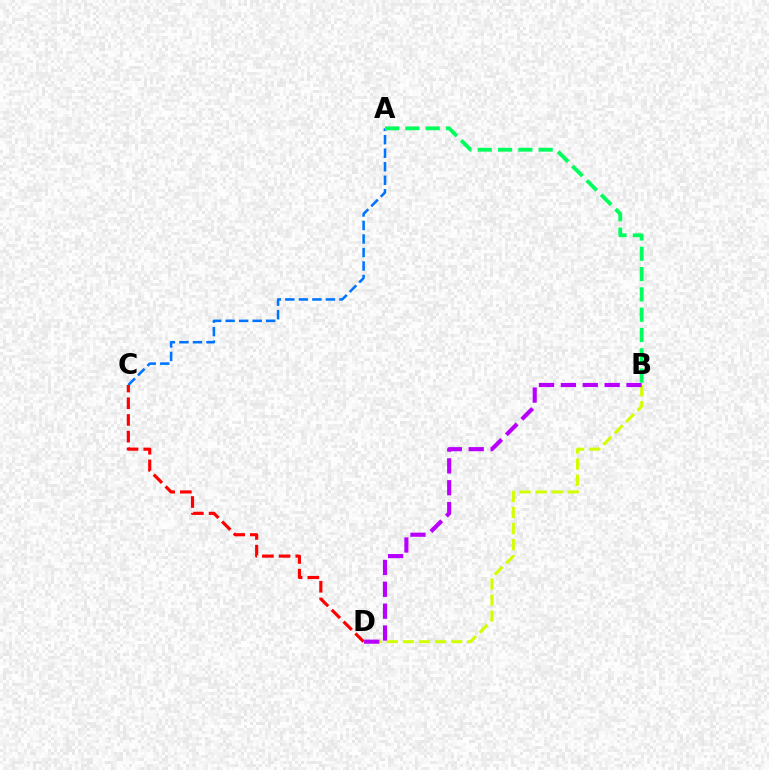{('B', 'D'): [{'color': '#d1ff00', 'line_style': 'dashed', 'thickness': 2.18}, {'color': '#b900ff', 'line_style': 'dashed', 'thickness': 2.97}], ('A', 'C'): [{'color': '#0074ff', 'line_style': 'dashed', 'thickness': 1.84}], ('C', 'D'): [{'color': '#ff0000', 'line_style': 'dashed', 'thickness': 2.27}], ('A', 'B'): [{'color': '#00ff5c', 'line_style': 'dashed', 'thickness': 2.76}]}